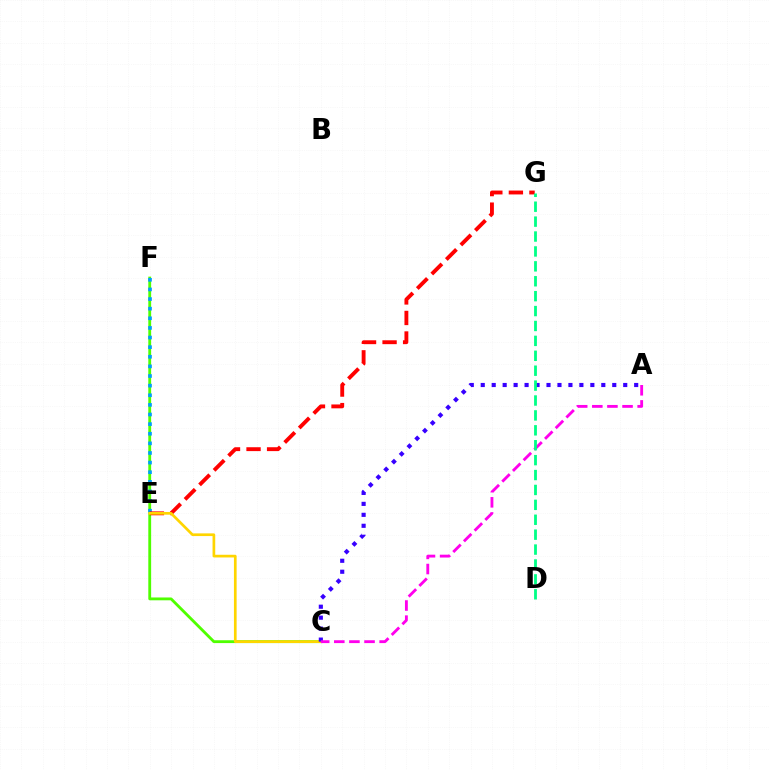{('C', 'F'): [{'color': '#4fff00', 'line_style': 'solid', 'thickness': 2.04}], ('E', 'F'): [{'color': '#009eff', 'line_style': 'dotted', 'thickness': 2.61}], ('E', 'G'): [{'color': '#ff0000', 'line_style': 'dashed', 'thickness': 2.79}], ('C', 'E'): [{'color': '#ffd500', 'line_style': 'solid', 'thickness': 1.94}], ('A', 'C'): [{'color': '#3700ff', 'line_style': 'dotted', 'thickness': 2.98}, {'color': '#ff00ed', 'line_style': 'dashed', 'thickness': 2.05}], ('D', 'G'): [{'color': '#00ff86', 'line_style': 'dashed', 'thickness': 2.03}]}